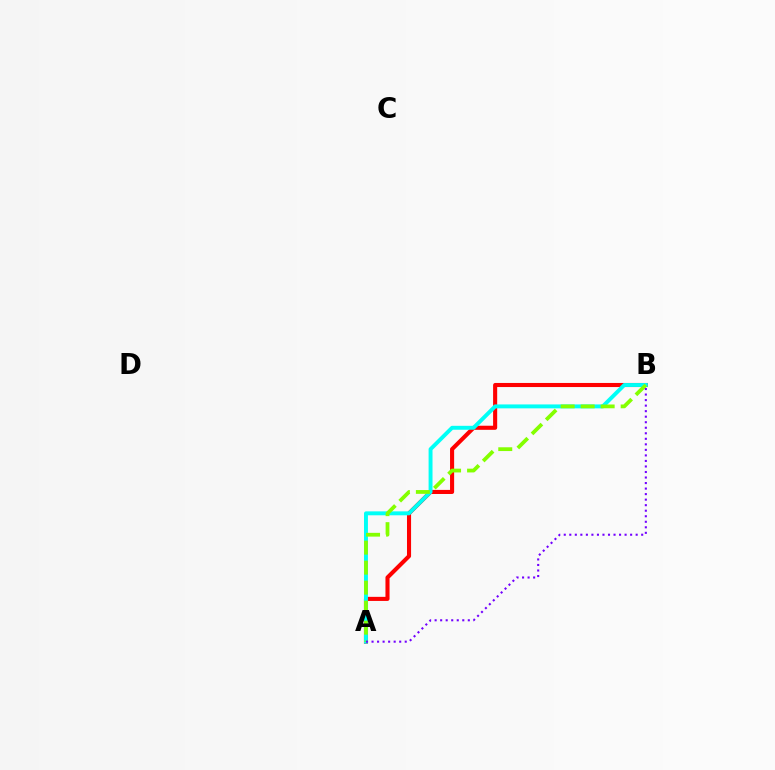{('A', 'B'): [{'color': '#ff0000', 'line_style': 'solid', 'thickness': 2.94}, {'color': '#00fff6', 'line_style': 'solid', 'thickness': 2.82}, {'color': '#84ff00', 'line_style': 'dashed', 'thickness': 2.72}, {'color': '#7200ff', 'line_style': 'dotted', 'thickness': 1.5}]}